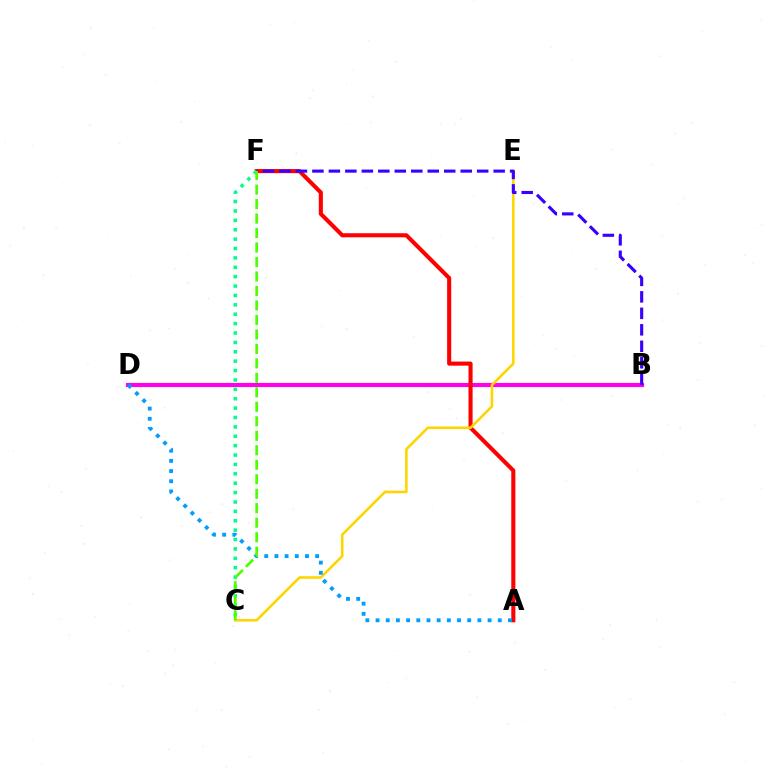{('B', 'D'): [{'color': '#ff00ed', 'line_style': 'solid', 'thickness': 2.97}], ('A', 'F'): [{'color': '#ff0000', 'line_style': 'solid', 'thickness': 2.94}], ('C', 'E'): [{'color': '#ffd500', 'line_style': 'solid', 'thickness': 1.87}], ('B', 'F'): [{'color': '#3700ff', 'line_style': 'dashed', 'thickness': 2.24}], ('A', 'D'): [{'color': '#009eff', 'line_style': 'dotted', 'thickness': 2.77}], ('C', 'F'): [{'color': '#00ff86', 'line_style': 'dotted', 'thickness': 2.55}, {'color': '#4fff00', 'line_style': 'dashed', 'thickness': 1.97}]}